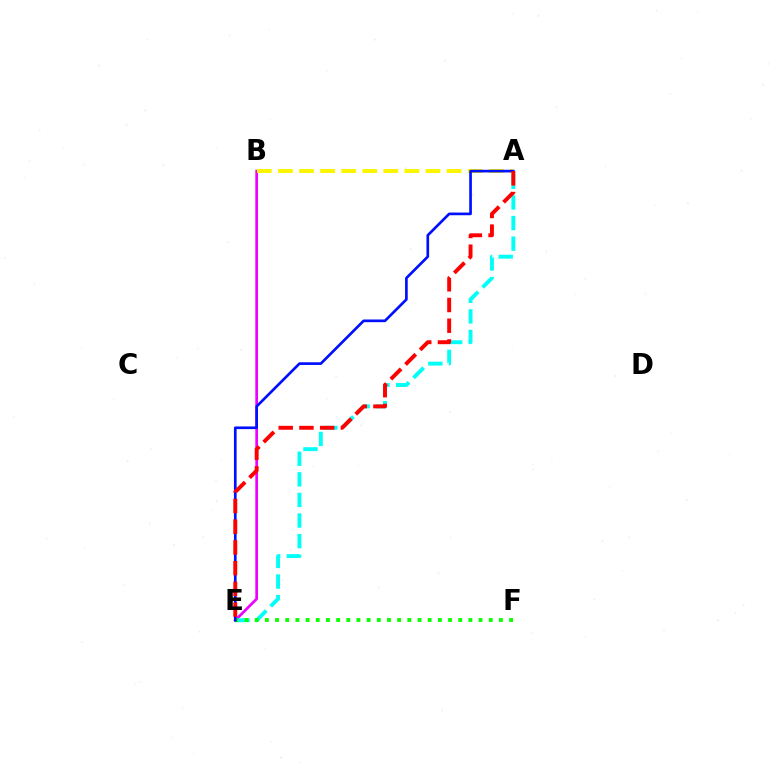{('B', 'E'): [{'color': '#ee00ff', 'line_style': 'solid', 'thickness': 1.94}], ('A', 'E'): [{'color': '#00fff6', 'line_style': 'dashed', 'thickness': 2.8}, {'color': '#0010ff', 'line_style': 'solid', 'thickness': 1.93}, {'color': '#ff0000', 'line_style': 'dashed', 'thickness': 2.81}], ('E', 'F'): [{'color': '#08ff00', 'line_style': 'dotted', 'thickness': 2.76}], ('A', 'B'): [{'color': '#fcf500', 'line_style': 'dashed', 'thickness': 2.86}]}